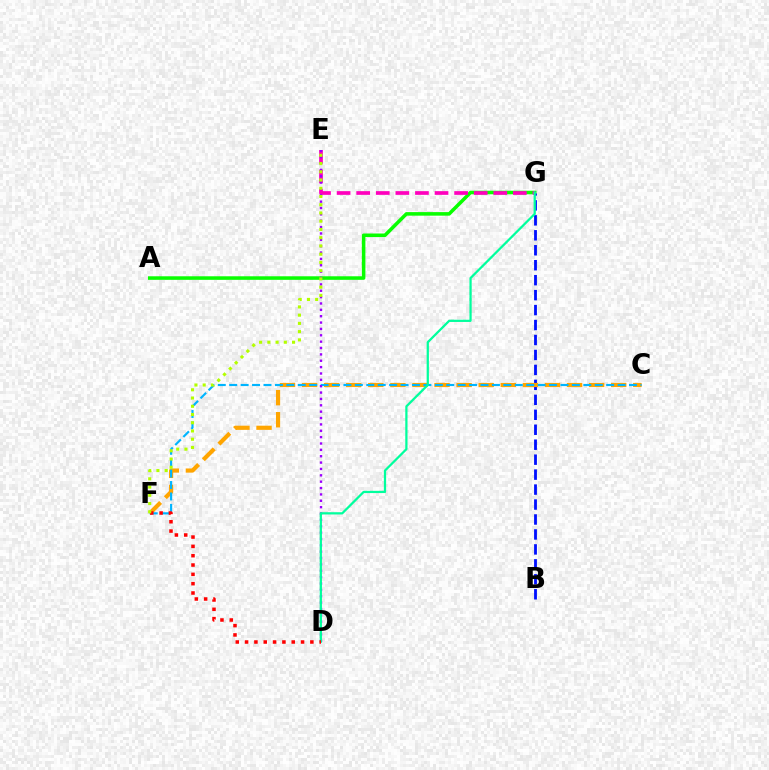{('A', 'G'): [{'color': '#08ff00', 'line_style': 'solid', 'thickness': 2.56}], ('B', 'G'): [{'color': '#0010ff', 'line_style': 'dashed', 'thickness': 2.03}], ('C', 'F'): [{'color': '#ffa500', 'line_style': 'dashed', 'thickness': 3.0}, {'color': '#00b5ff', 'line_style': 'dashed', 'thickness': 1.55}], ('E', 'G'): [{'color': '#ff00bd', 'line_style': 'dashed', 'thickness': 2.66}], ('D', 'E'): [{'color': '#9b00ff', 'line_style': 'dotted', 'thickness': 1.73}], ('D', 'G'): [{'color': '#00ff9d', 'line_style': 'solid', 'thickness': 1.62}], ('D', 'F'): [{'color': '#ff0000', 'line_style': 'dotted', 'thickness': 2.53}], ('E', 'F'): [{'color': '#b3ff00', 'line_style': 'dotted', 'thickness': 2.24}]}